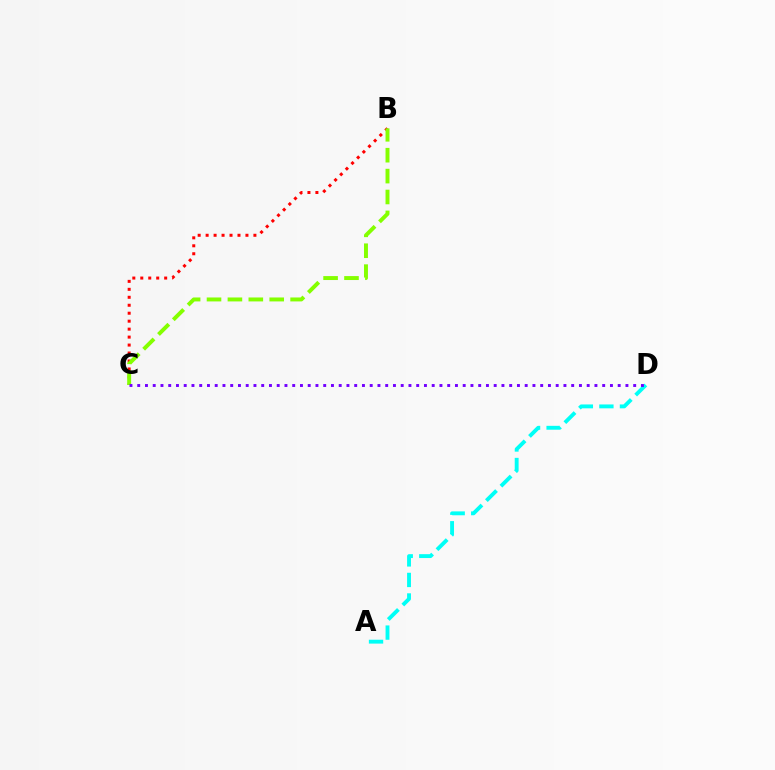{('B', 'C'): [{'color': '#ff0000', 'line_style': 'dotted', 'thickness': 2.16}, {'color': '#84ff00', 'line_style': 'dashed', 'thickness': 2.84}], ('A', 'D'): [{'color': '#00fff6', 'line_style': 'dashed', 'thickness': 2.79}], ('C', 'D'): [{'color': '#7200ff', 'line_style': 'dotted', 'thickness': 2.11}]}